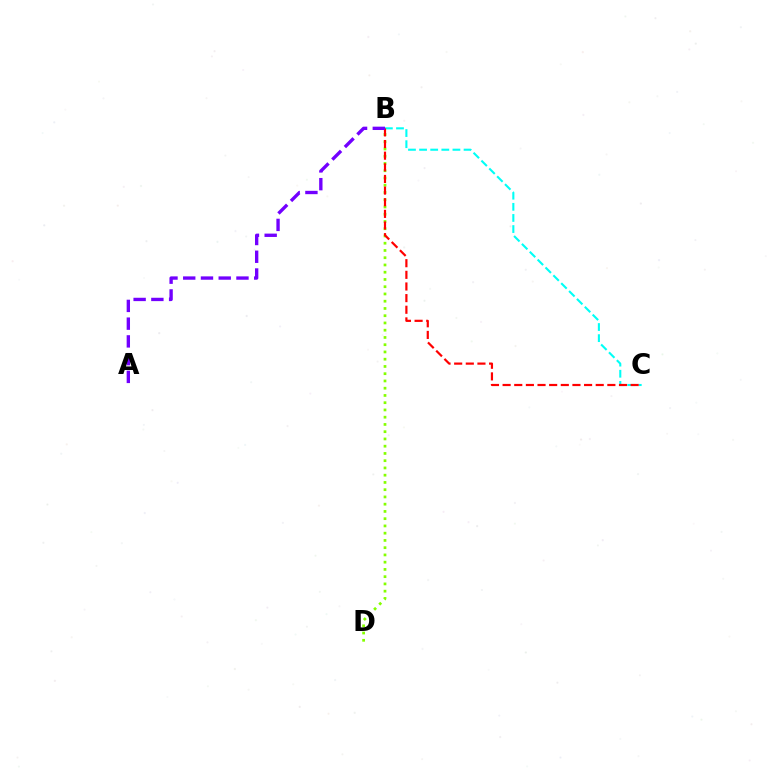{('B', 'D'): [{'color': '#84ff00', 'line_style': 'dotted', 'thickness': 1.97}], ('B', 'C'): [{'color': '#00fff6', 'line_style': 'dashed', 'thickness': 1.51}, {'color': '#ff0000', 'line_style': 'dashed', 'thickness': 1.58}], ('A', 'B'): [{'color': '#7200ff', 'line_style': 'dashed', 'thickness': 2.41}]}